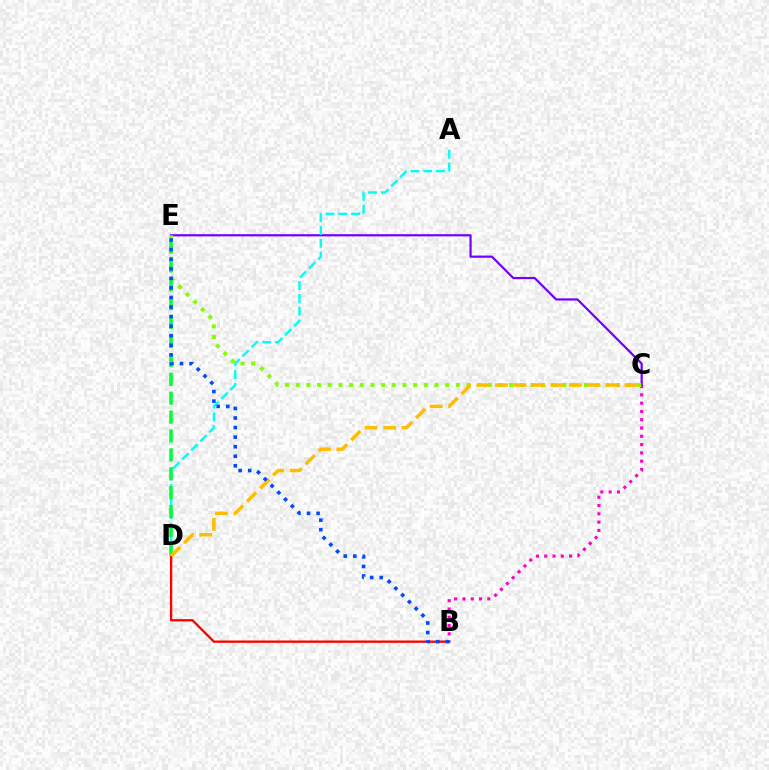{('B', 'C'): [{'color': '#ff00cf', 'line_style': 'dotted', 'thickness': 2.25}], ('C', 'E'): [{'color': '#7200ff', 'line_style': 'solid', 'thickness': 1.58}, {'color': '#84ff00', 'line_style': 'dotted', 'thickness': 2.9}], ('A', 'D'): [{'color': '#00fff6', 'line_style': 'dashed', 'thickness': 1.74}], ('B', 'D'): [{'color': '#ff0000', 'line_style': 'solid', 'thickness': 1.67}], ('D', 'E'): [{'color': '#00ff39', 'line_style': 'dashed', 'thickness': 2.57}], ('C', 'D'): [{'color': '#ffbd00', 'line_style': 'dashed', 'thickness': 2.51}], ('B', 'E'): [{'color': '#004bff', 'line_style': 'dotted', 'thickness': 2.6}]}